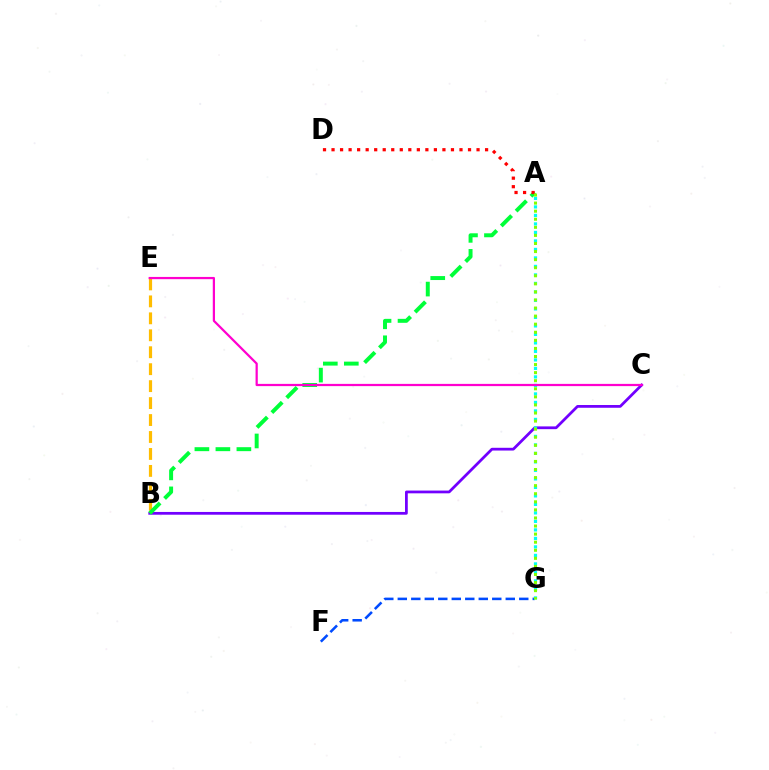{('B', 'E'): [{'color': '#ffbd00', 'line_style': 'dashed', 'thickness': 2.3}], ('F', 'G'): [{'color': '#004bff', 'line_style': 'dashed', 'thickness': 1.83}], ('B', 'C'): [{'color': '#7200ff', 'line_style': 'solid', 'thickness': 1.99}], ('A', 'G'): [{'color': '#00fff6', 'line_style': 'dotted', 'thickness': 2.31}, {'color': '#84ff00', 'line_style': 'dotted', 'thickness': 2.19}], ('A', 'B'): [{'color': '#00ff39', 'line_style': 'dashed', 'thickness': 2.85}], ('C', 'E'): [{'color': '#ff00cf', 'line_style': 'solid', 'thickness': 1.61}], ('A', 'D'): [{'color': '#ff0000', 'line_style': 'dotted', 'thickness': 2.32}]}